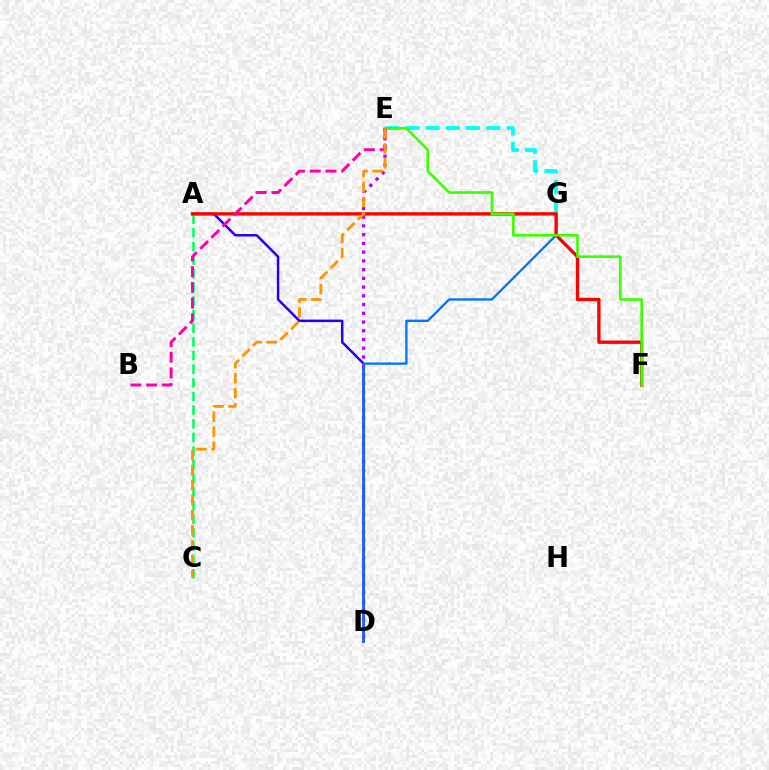{('A', 'C'): [{'color': '#00ff5c', 'line_style': 'dashed', 'thickness': 1.85}], ('E', 'G'): [{'color': '#00fff6', 'line_style': 'dashed', 'thickness': 2.75}], ('A', 'G'): [{'color': '#d1ff00', 'line_style': 'dotted', 'thickness': 2.56}], ('A', 'D'): [{'color': '#2500ff', 'line_style': 'solid', 'thickness': 1.79}], ('D', 'E'): [{'color': '#b900ff', 'line_style': 'dotted', 'thickness': 2.37}], ('D', 'G'): [{'color': '#0074ff', 'line_style': 'solid', 'thickness': 1.67}], ('A', 'F'): [{'color': '#ff0000', 'line_style': 'solid', 'thickness': 2.4}], ('E', 'F'): [{'color': '#3dff00', 'line_style': 'solid', 'thickness': 1.89}], ('B', 'E'): [{'color': '#ff00ac', 'line_style': 'dashed', 'thickness': 2.14}], ('C', 'E'): [{'color': '#ff9400', 'line_style': 'dashed', 'thickness': 2.03}]}